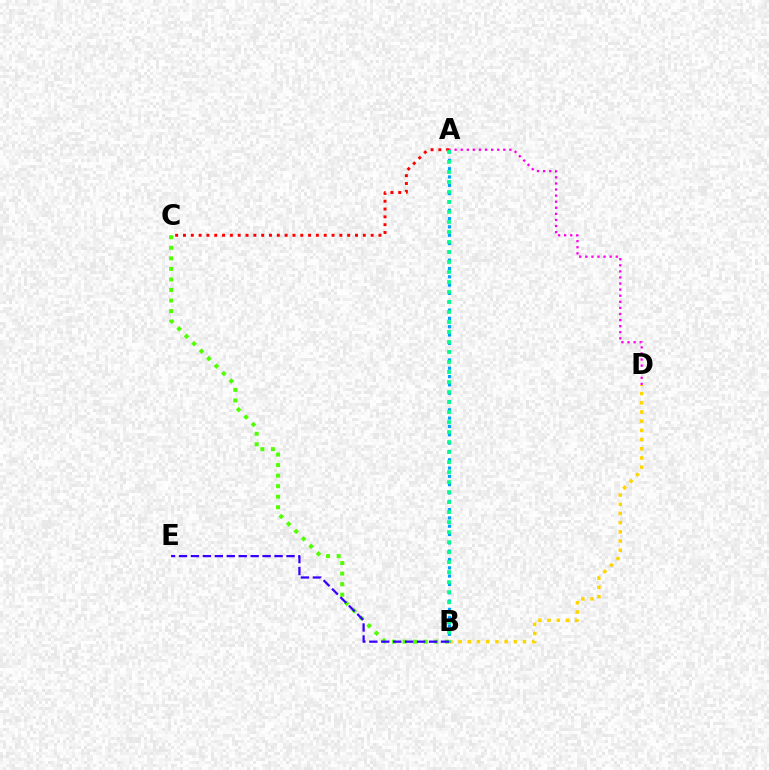{('B', 'C'): [{'color': '#4fff00', 'line_style': 'dotted', 'thickness': 2.86}], ('B', 'D'): [{'color': '#ffd500', 'line_style': 'dotted', 'thickness': 2.5}], ('A', 'B'): [{'color': '#009eff', 'line_style': 'dotted', 'thickness': 2.26}, {'color': '#00ff86', 'line_style': 'dotted', 'thickness': 2.72}], ('A', 'C'): [{'color': '#ff0000', 'line_style': 'dotted', 'thickness': 2.12}], ('A', 'D'): [{'color': '#ff00ed', 'line_style': 'dotted', 'thickness': 1.65}], ('B', 'E'): [{'color': '#3700ff', 'line_style': 'dashed', 'thickness': 1.62}]}